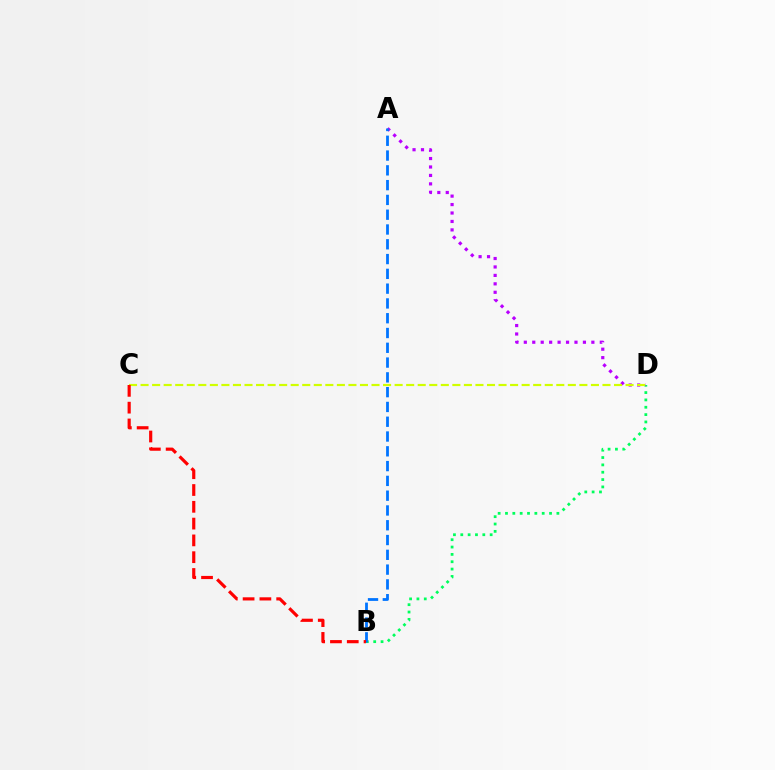{('B', 'D'): [{'color': '#00ff5c', 'line_style': 'dotted', 'thickness': 2.0}], ('A', 'D'): [{'color': '#b900ff', 'line_style': 'dotted', 'thickness': 2.29}], ('C', 'D'): [{'color': '#d1ff00', 'line_style': 'dashed', 'thickness': 1.57}], ('A', 'B'): [{'color': '#0074ff', 'line_style': 'dashed', 'thickness': 2.01}], ('B', 'C'): [{'color': '#ff0000', 'line_style': 'dashed', 'thickness': 2.28}]}